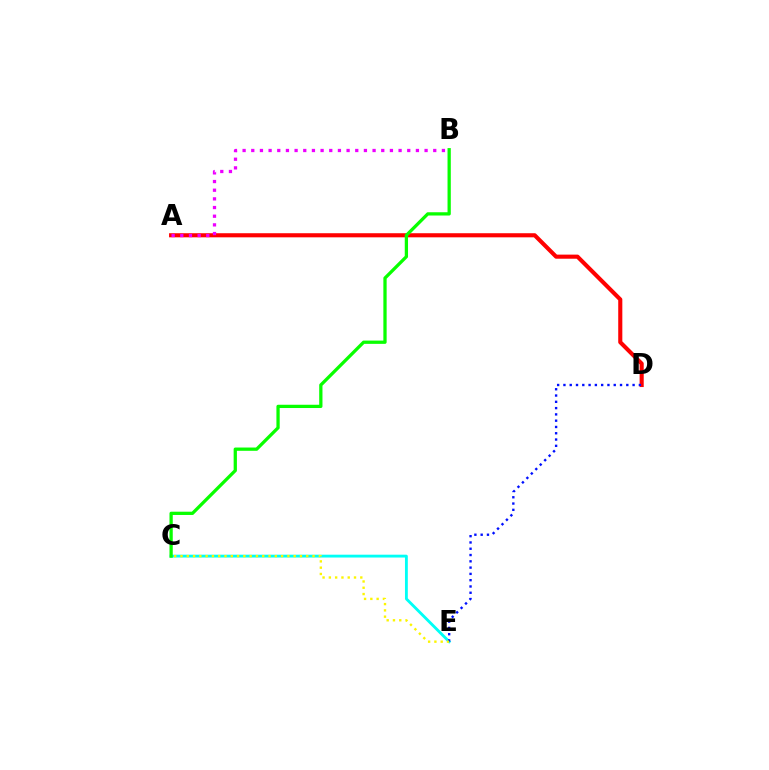{('C', 'E'): [{'color': '#00fff6', 'line_style': 'solid', 'thickness': 2.04}, {'color': '#fcf500', 'line_style': 'dotted', 'thickness': 1.71}], ('A', 'D'): [{'color': '#ff0000', 'line_style': 'solid', 'thickness': 2.95}], ('B', 'C'): [{'color': '#08ff00', 'line_style': 'solid', 'thickness': 2.36}], ('D', 'E'): [{'color': '#0010ff', 'line_style': 'dotted', 'thickness': 1.71}], ('A', 'B'): [{'color': '#ee00ff', 'line_style': 'dotted', 'thickness': 2.35}]}